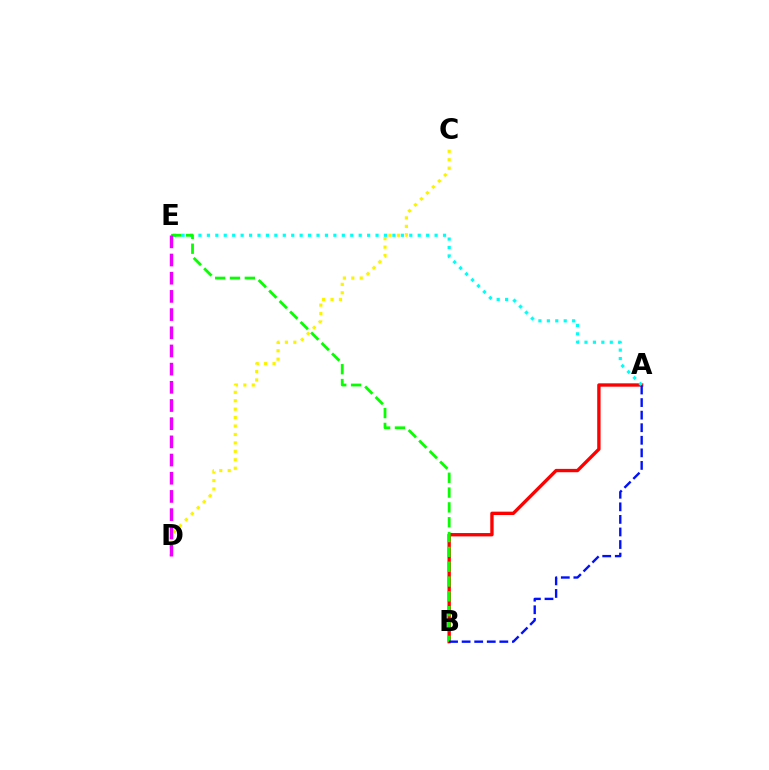{('A', 'B'): [{'color': '#ff0000', 'line_style': 'solid', 'thickness': 2.41}, {'color': '#0010ff', 'line_style': 'dashed', 'thickness': 1.71}], ('A', 'E'): [{'color': '#00fff6', 'line_style': 'dotted', 'thickness': 2.29}], ('C', 'D'): [{'color': '#fcf500', 'line_style': 'dotted', 'thickness': 2.29}], ('B', 'E'): [{'color': '#08ff00', 'line_style': 'dashed', 'thickness': 2.01}], ('D', 'E'): [{'color': '#ee00ff', 'line_style': 'dashed', 'thickness': 2.47}]}